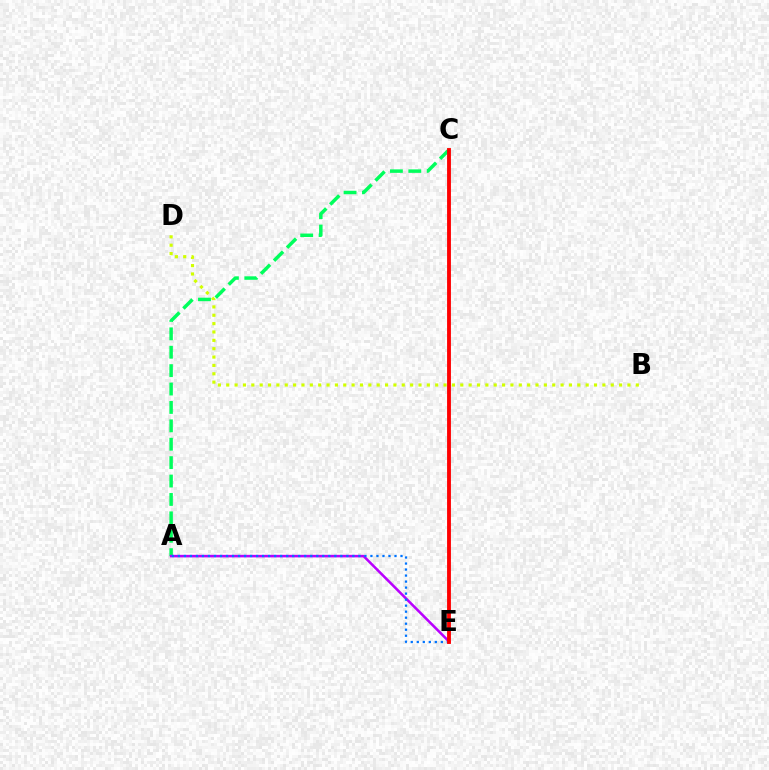{('B', 'D'): [{'color': '#d1ff00', 'line_style': 'dotted', 'thickness': 2.27}], ('A', 'C'): [{'color': '#00ff5c', 'line_style': 'dashed', 'thickness': 2.5}], ('A', 'E'): [{'color': '#b900ff', 'line_style': 'solid', 'thickness': 1.83}, {'color': '#0074ff', 'line_style': 'dotted', 'thickness': 1.63}], ('C', 'E'): [{'color': '#ff0000', 'line_style': 'solid', 'thickness': 2.77}]}